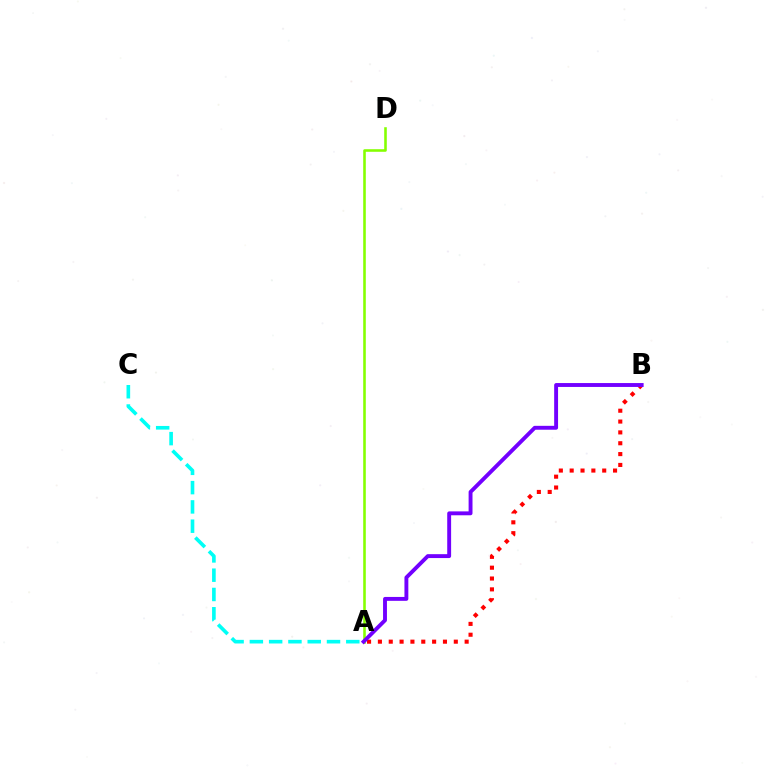{('A', 'D'): [{'color': '#84ff00', 'line_style': 'solid', 'thickness': 1.86}], ('A', 'B'): [{'color': '#ff0000', 'line_style': 'dotted', 'thickness': 2.95}, {'color': '#7200ff', 'line_style': 'solid', 'thickness': 2.8}], ('A', 'C'): [{'color': '#00fff6', 'line_style': 'dashed', 'thickness': 2.62}]}